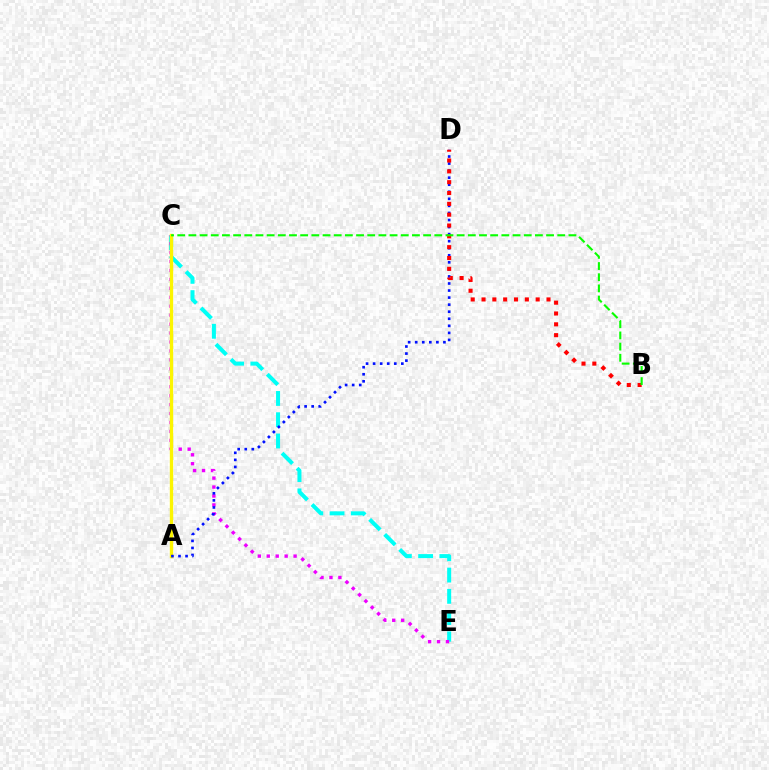{('C', 'E'): [{'color': '#00fff6', 'line_style': 'dashed', 'thickness': 2.89}, {'color': '#ee00ff', 'line_style': 'dotted', 'thickness': 2.43}], ('A', 'C'): [{'color': '#fcf500', 'line_style': 'solid', 'thickness': 2.41}], ('A', 'D'): [{'color': '#0010ff', 'line_style': 'dotted', 'thickness': 1.92}], ('B', 'D'): [{'color': '#ff0000', 'line_style': 'dotted', 'thickness': 2.94}], ('B', 'C'): [{'color': '#08ff00', 'line_style': 'dashed', 'thickness': 1.52}]}